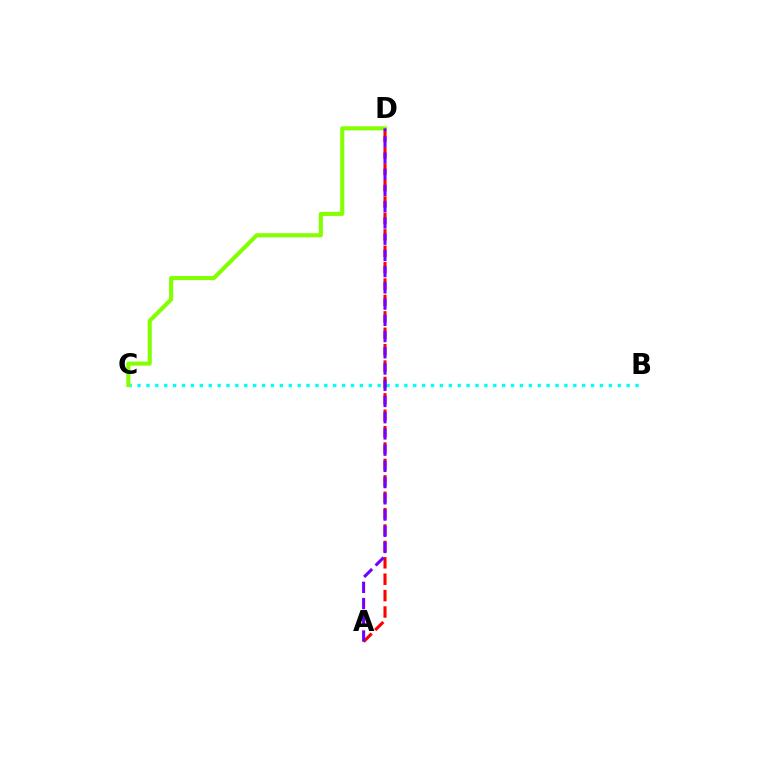{('B', 'C'): [{'color': '#00fff6', 'line_style': 'dotted', 'thickness': 2.42}], ('A', 'D'): [{'color': '#ff0000', 'line_style': 'dashed', 'thickness': 2.23}, {'color': '#7200ff', 'line_style': 'dashed', 'thickness': 2.2}], ('C', 'D'): [{'color': '#84ff00', 'line_style': 'solid', 'thickness': 2.94}]}